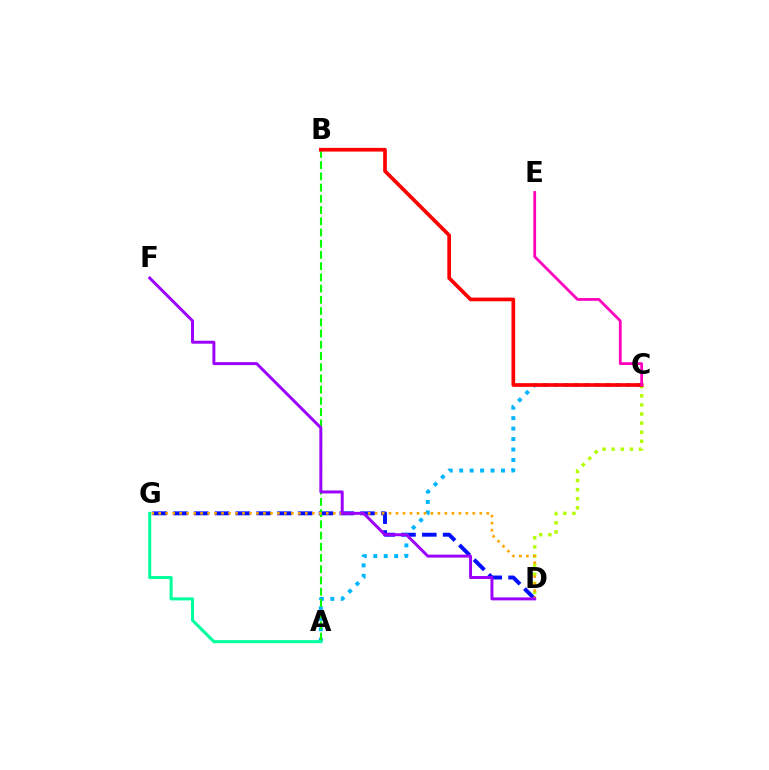{('D', 'G'): [{'color': '#0010ff', 'line_style': 'dashed', 'thickness': 2.82}, {'color': '#ffa500', 'line_style': 'dotted', 'thickness': 1.9}], ('A', 'C'): [{'color': '#00b5ff', 'line_style': 'dotted', 'thickness': 2.84}], ('C', 'D'): [{'color': '#b3ff00', 'line_style': 'dotted', 'thickness': 2.47}], ('A', 'B'): [{'color': '#08ff00', 'line_style': 'dashed', 'thickness': 1.52}], ('A', 'G'): [{'color': '#00ff9d', 'line_style': 'solid', 'thickness': 2.19}], ('B', 'C'): [{'color': '#ff0000', 'line_style': 'solid', 'thickness': 2.65}], ('C', 'E'): [{'color': '#ff00bd', 'line_style': 'solid', 'thickness': 1.99}], ('D', 'F'): [{'color': '#9b00ff', 'line_style': 'solid', 'thickness': 2.13}]}